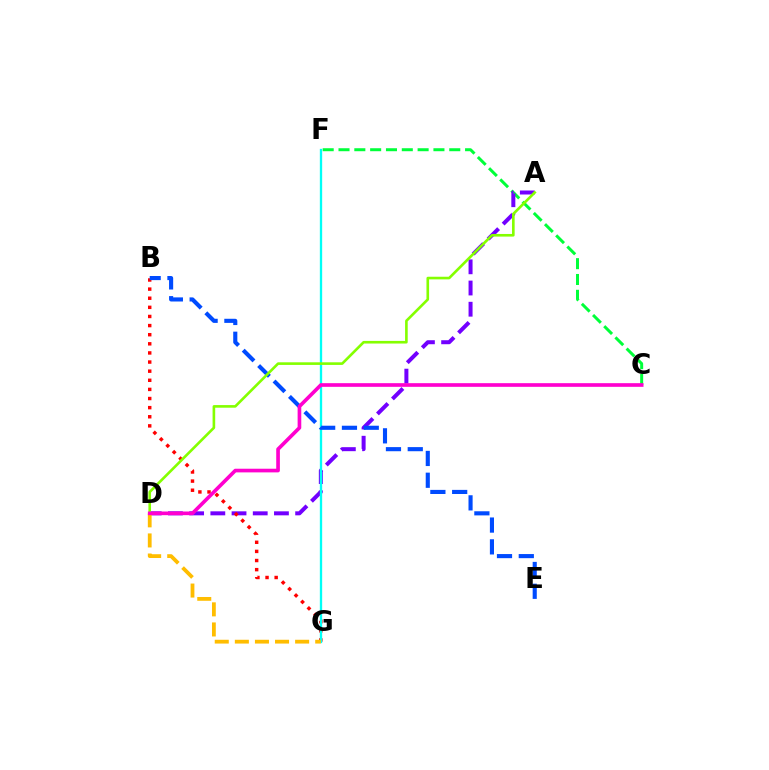{('C', 'F'): [{'color': '#00ff39', 'line_style': 'dashed', 'thickness': 2.15}], ('A', 'D'): [{'color': '#7200ff', 'line_style': 'dashed', 'thickness': 2.88}, {'color': '#84ff00', 'line_style': 'solid', 'thickness': 1.89}], ('B', 'G'): [{'color': '#ff0000', 'line_style': 'dotted', 'thickness': 2.48}], ('F', 'G'): [{'color': '#00fff6', 'line_style': 'solid', 'thickness': 1.67}], ('D', 'G'): [{'color': '#ffbd00', 'line_style': 'dashed', 'thickness': 2.73}], ('B', 'E'): [{'color': '#004bff', 'line_style': 'dashed', 'thickness': 2.96}], ('C', 'D'): [{'color': '#ff00cf', 'line_style': 'solid', 'thickness': 2.63}]}